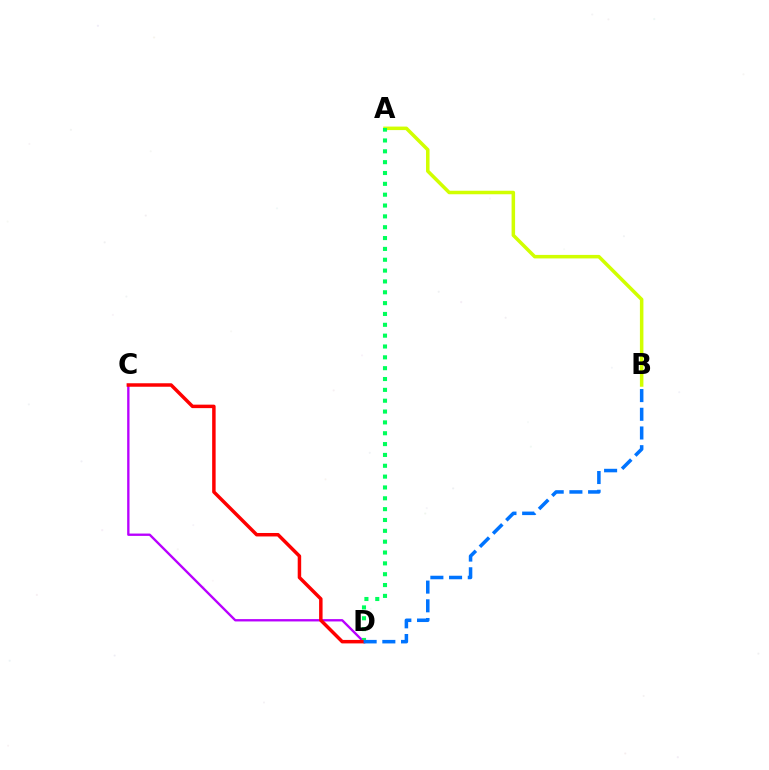{('A', 'B'): [{'color': '#d1ff00', 'line_style': 'solid', 'thickness': 2.53}], ('C', 'D'): [{'color': '#b900ff', 'line_style': 'solid', 'thickness': 1.69}, {'color': '#ff0000', 'line_style': 'solid', 'thickness': 2.5}], ('A', 'D'): [{'color': '#00ff5c', 'line_style': 'dotted', 'thickness': 2.95}], ('B', 'D'): [{'color': '#0074ff', 'line_style': 'dashed', 'thickness': 2.54}]}